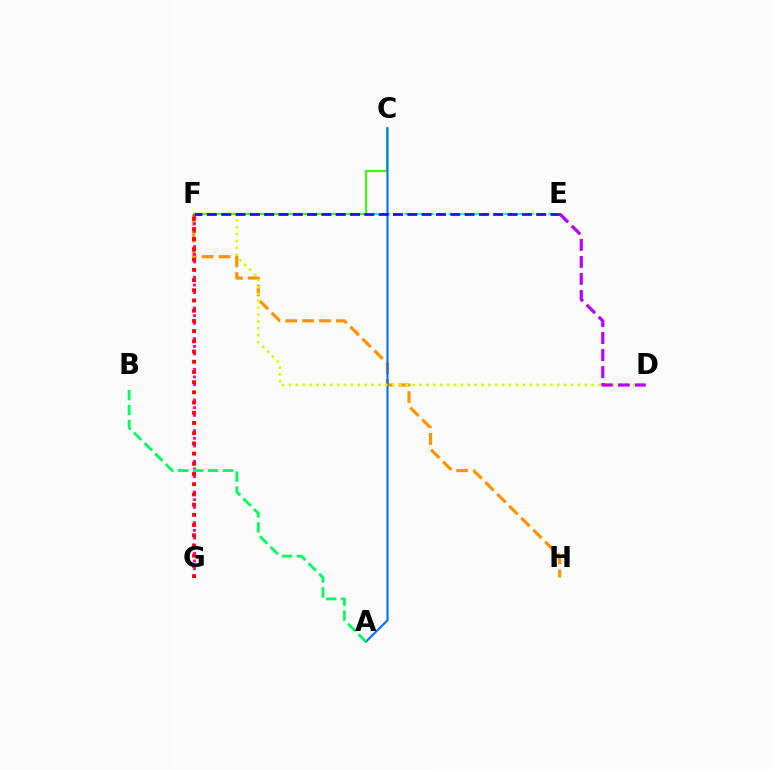{('E', 'F'): [{'color': '#00fff6', 'line_style': 'dashed', 'thickness': 1.5}, {'color': '#2500ff', 'line_style': 'dashed', 'thickness': 1.95}], ('F', 'H'): [{'color': '#ff9400', 'line_style': 'dashed', 'thickness': 2.3}], ('C', 'F'): [{'color': '#3dff00', 'line_style': 'solid', 'thickness': 1.52}], ('F', 'G'): [{'color': '#ff00ac', 'line_style': 'dotted', 'thickness': 2.08}, {'color': '#ff0000', 'line_style': 'dotted', 'thickness': 2.77}], ('A', 'C'): [{'color': '#0074ff', 'line_style': 'solid', 'thickness': 1.53}], ('D', 'F'): [{'color': '#d1ff00', 'line_style': 'dotted', 'thickness': 1.87}], ('D', 'E'): [{'color': '#b900ff', 'line_style': 'dashed', 'thickness': 2.31}], ('A', 'B'): [{'color': '#00ff5c', 'line_style': 'dashed', 'thickness': 2.03}]}